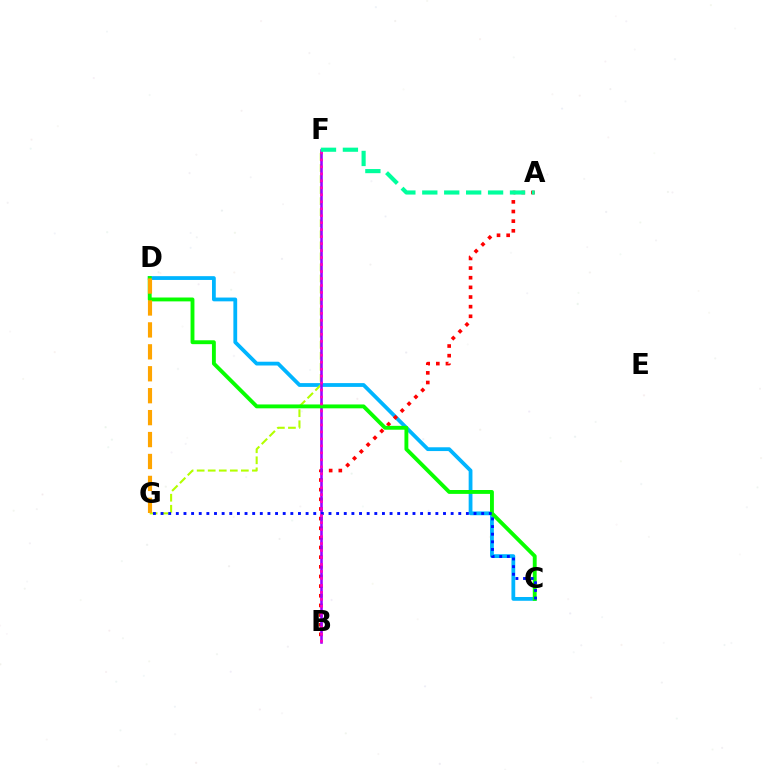{('C', 'D'): [{'color': '#00b5ff', 'line_style': 'solid', 'thickness': 2.73}, {'color': '#08ff00', 'line_style': 'solid', 'thickness': 2.79}], ('A', 'B'): [{'color': '#ff0000', 'line_style': 'dotted', 'thickness': 2.62}], ('F', 'G'): [{'color': '#b3ff00', 'line_style': 'dashed', 'thickness': 1.5}], ('B', 'F'): [{'color': '#9b00ff', 'line_style': 'solid', 'thickness': 1.86}, {'color': '#ff00bd', 'line_style': 'dotted', 'thickness': 1.9}], ('C', 'G'): [{'color': '#0010ff', 'line_style': 'dotted', 'thickness': 2.07}], ('D', 'G'): [{'color': '#ffa500', 'line_style': 'dashed', 'thickness': 2.98}], ('A', 'F'): [{'color': '#00ff9d', 'line_style': 'dashed', 'thickness': 2.98}]}